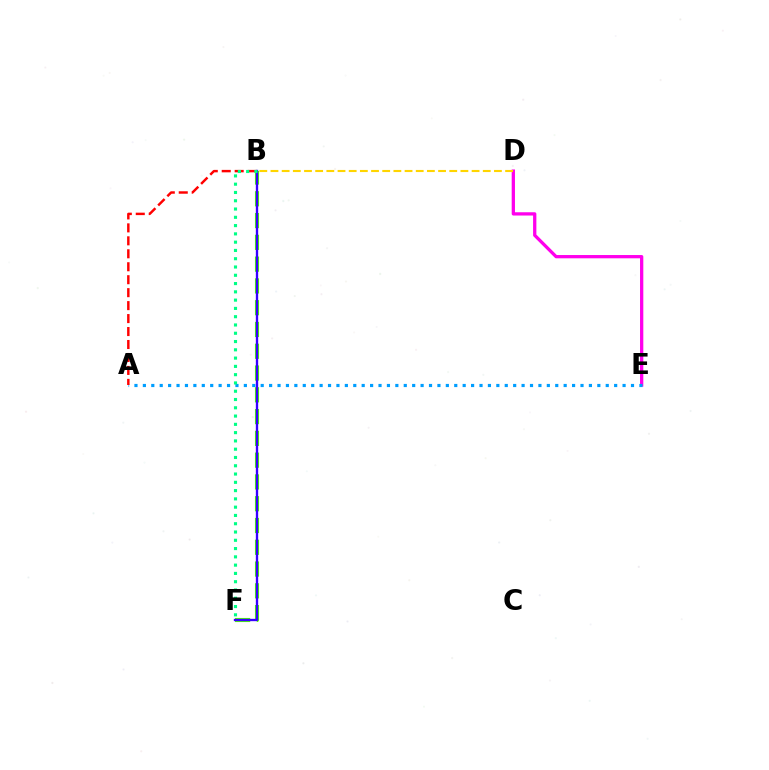{('D', 'E'): [{'color': '#ff00ed', 'line_style': 'solid', 'thickness': 2.36}], ('B', 'F'): [{'color': '#4fff00', 'line_style': 'dashed', 'thickness': 2.96}, {'color': '#3700ff', 'line_style': 'solid', 'thickness': 1.69}, {'color': '#00ff86', 'line_style': 'dotted', 'thickness': 2.25}], ('A', 'E'): [{'color': '#009eff', 'line_style': 'dotted', 'thickness': 2.29}], ('B', 'D'): [{'color': '#ffd500', 'line_style': 'dashed', 'thickness': 1.52}], ('A', 'B'): [{'color': '#ff0000', 'line_style': 'dashed', 'thickness': 1.76}]}